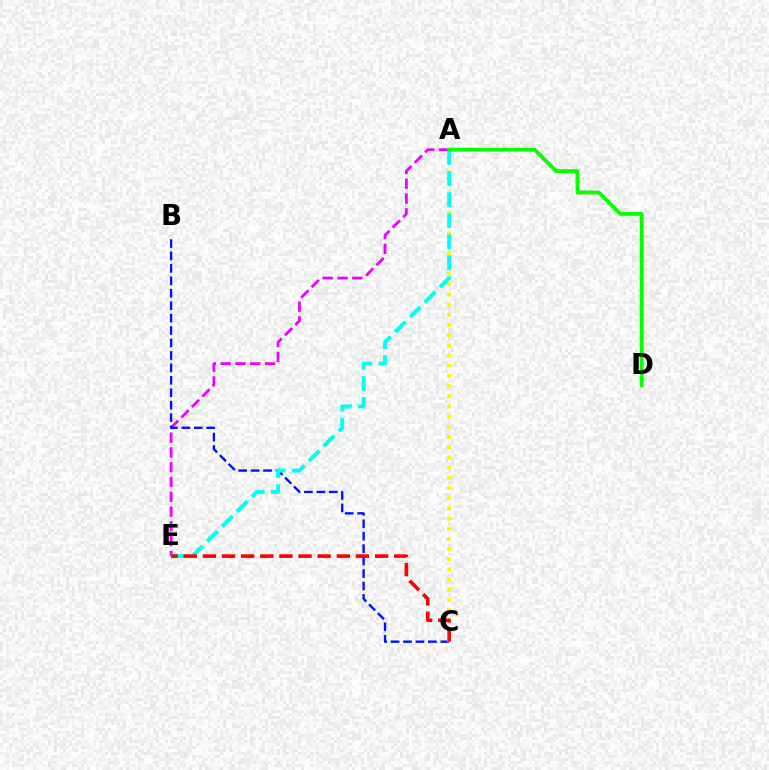{('A', 'E'): [{'color': '#ee00ff', 'line_style': 'dashed', 'thickness': 2.01}, {'color': '#00fff6', 'line_style': 'dashed', 'thickness': 2.86}], ('B', 'C'): [{'color': '#0010ff', 'line_style': 'dashed', 'thickness': 1.69}], ('A', 'C'): [{'color': '#fcf500', 'line_style': 'dotted', 'thickness': 2.77}], ('A', 'D'): [{'color': '#08ff00', 'line_style': 'solid', 'thickness': 2.78}], ('C', 'E'): [{'color': '#ff0000', 'line_style': 'dashed', 'thickness': 2.6}]}